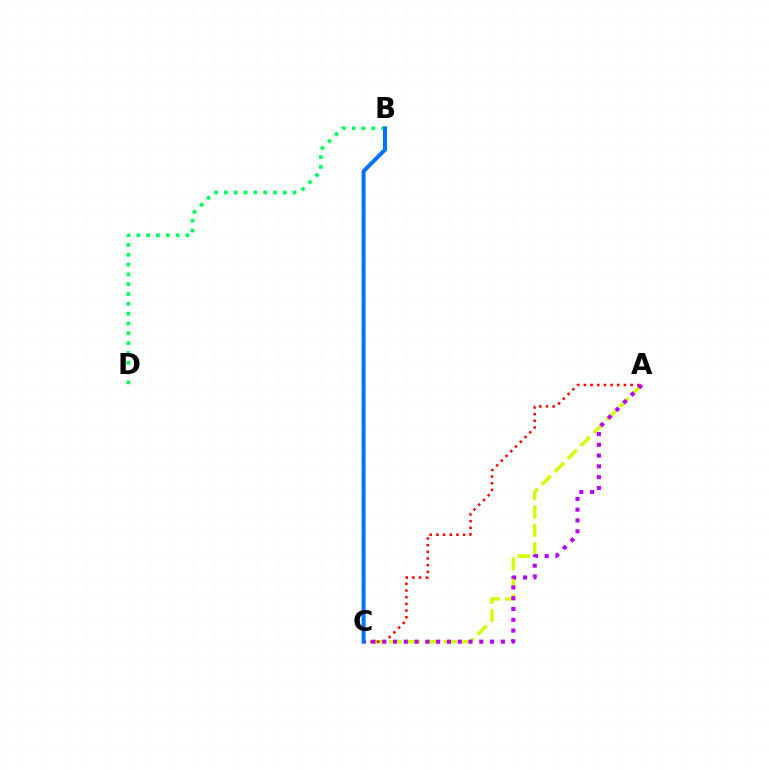{('A', 'C'): [{'color': '#d1ff00', 'line_style': 'dashed', 'thickness': 2.49}, {'color': '#ff0000', 'line_style': 'dotted', 'thickness': 1.81}, {'color': '#b900ff', 'line_style': 'dotted', 'thickness': 2.93}], ('B', 'D'): [{'color': '#00ff5c', 'line_style': 'dotted', 'thickness': 2.67}], ('B', 'C'): [{'color': '#0074ff', 'line_style': 'solid', 'thickness': 2.87}]}